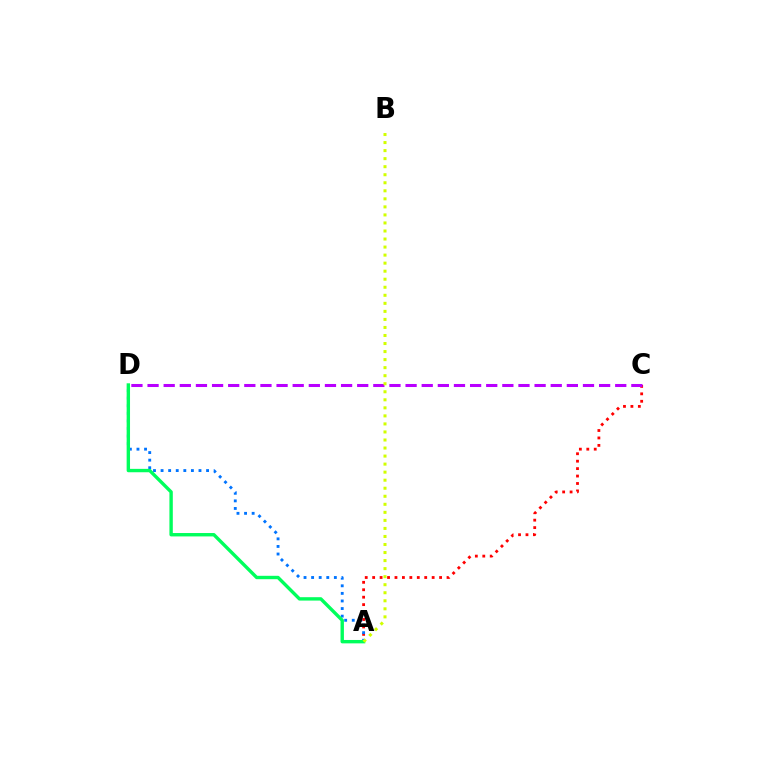{('A', 'C'): [{'color': '#ff0000', 'line_style': 'dotted', 'thickness': 2.02}], ('A', 'D'): [{'color': '#0074ff', 'line_style': 'dotted', 'thickness': 2.06}, {'color': '#00ff5c', 'line_style': 'solid', 'thickness': 2.44}], ('C', 'D'): [{'color': '#b900ff', 'line_style': 'dashed', 'thickness': 2.19}], ('A', 'B'): [{'color': '#d1ff00', 'line_style': 'dotted', 'thickness': 2.18}]}